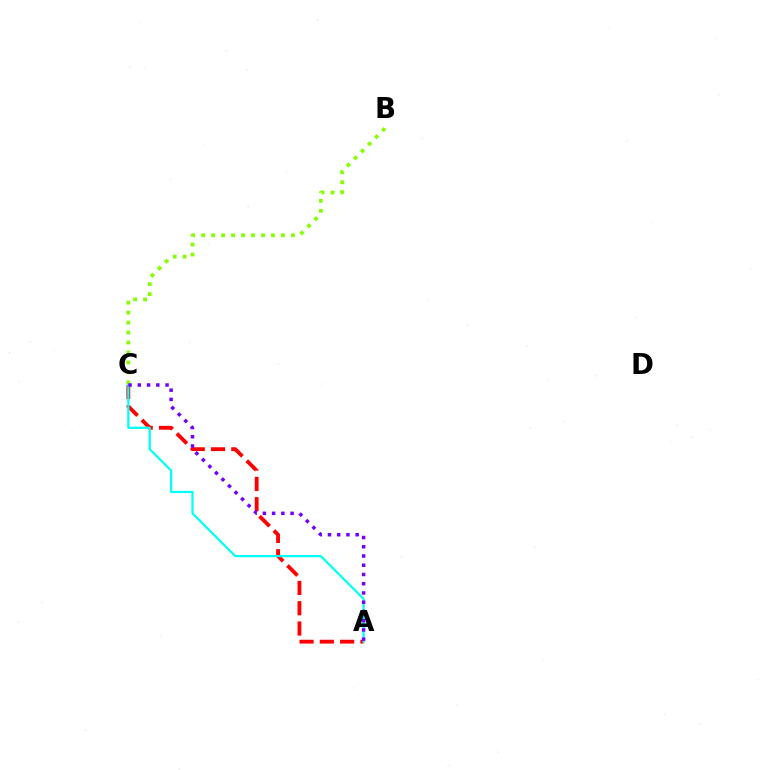{('B', 'C'): [{'color': '#84ff00', 'line_style': 'dotted', 'thickness': 2.71}], ('A', 'C'): [{'color': '#ff0000', 'line_style': 'dashed', 'thickness': 2.76}, {'color': '#00fff6', 'line_style': 'solid', 'thickness': 1.6}, {'color': '#7200ff', 'line_style': 'dotted', 'thickness': 2.51}]}